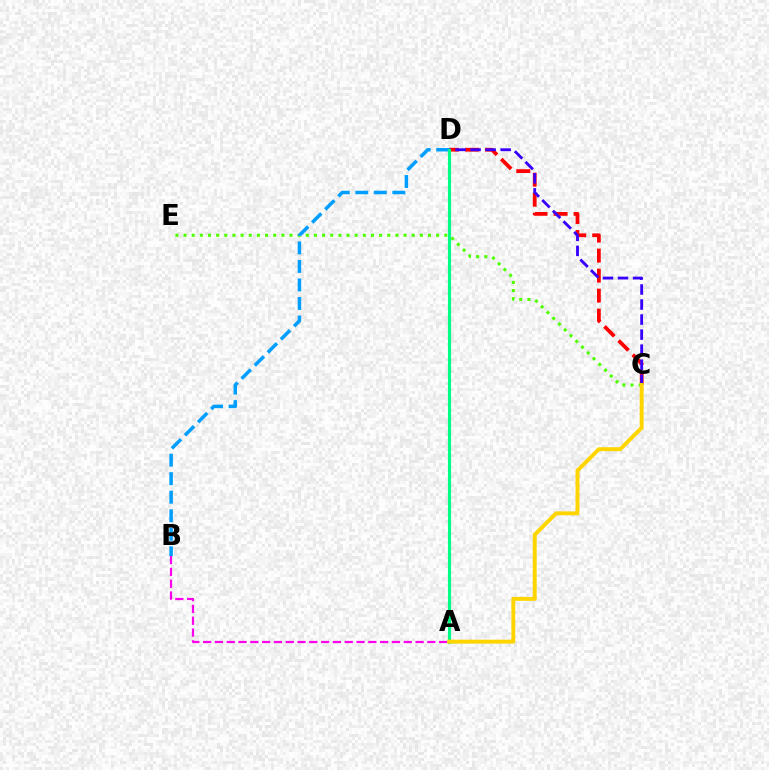{('C', 'D'): [{'color': '#ff0000', 'line_style': 'dashed', 'thickness': 2.72}, {'color': '#3700ff', 'line_style': 'dashed', 'thickness': 2.04}], ('A', 'B'): [{'color': '#ff00ed', 'line_style': 'dashed', 'thickness': 1.6}], ('C', 'E'): [{'color': '#4fff00', 'line_style': 'dotted', 'thickness': 2.21}], ('B', 'D'): [{'color': '#009eff', 'line_style': 'dashed', 'thickness': 2.52}], ('A', 'D'): [{'color': '#00ff86', 'line_style': 'solid', 'thickness': 2.26}], ('A', 'C'): [{'color': '#ffd500', 'line_style': 'solid', 'thickness': 2.83}]}